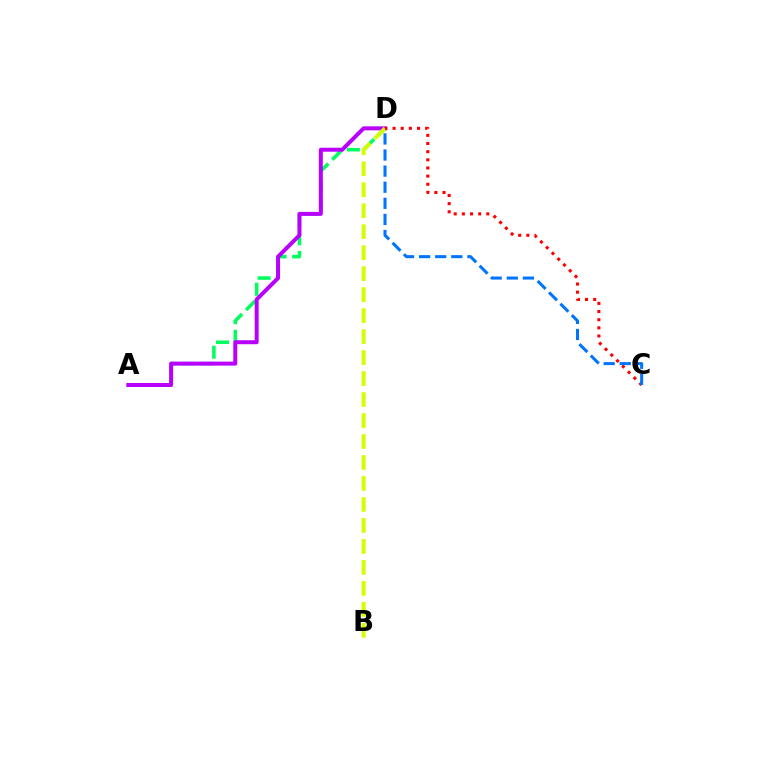{('A', 'D'): [{'color': '#00ff5c', 'line_style': 'dashed', 'thickness': 2.53}, {'color': '#b900ff', 'line_style': 'solid', 'thickness': 2.87}], ('B', 'D'): [{'color': '#d1ff00', 'line_style': 'dashed', 'thickness': 2.85}], ('C', 'D'): [{'color': '#ff0000', 'line_style': 'dotted', 'thickness': 2.21}, {'color': '#0074ff', 'line_style': 'dashed', 'thickness': 2.19}]}